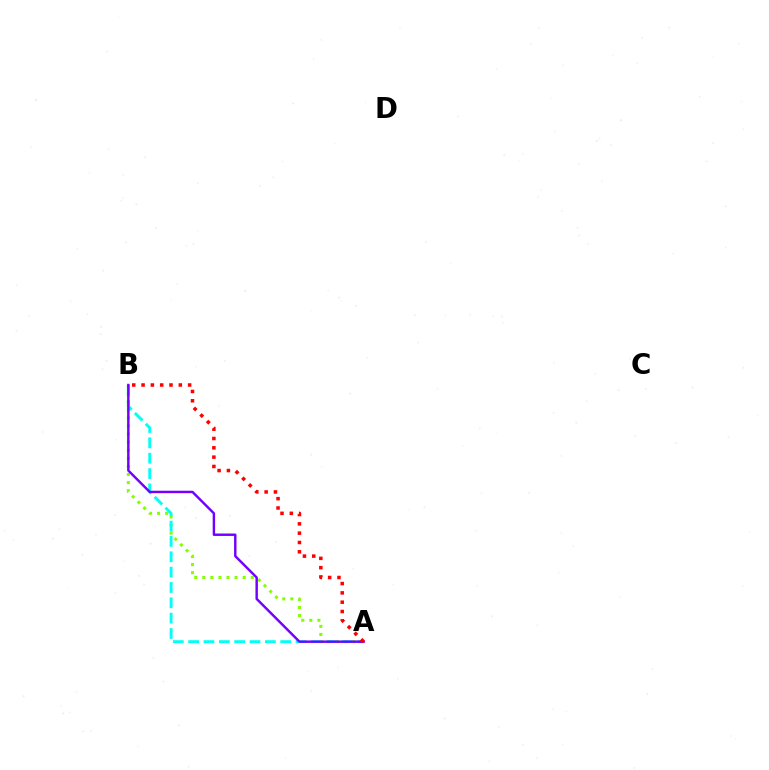{('A', 'B'): [{'color': '#84ff00', 'line_style': 'dotted', 'thickness': 2.19}, {'color': '#00fff6', 'line_style': 'dashed', 'thickness': 2.08}, {'color': '#7200ff', 'line_style': 'solid', 'thickness': 1.75}, {'color': '#ff0000', 'line_style': 'dotted', 'thickness': 2.53}]}